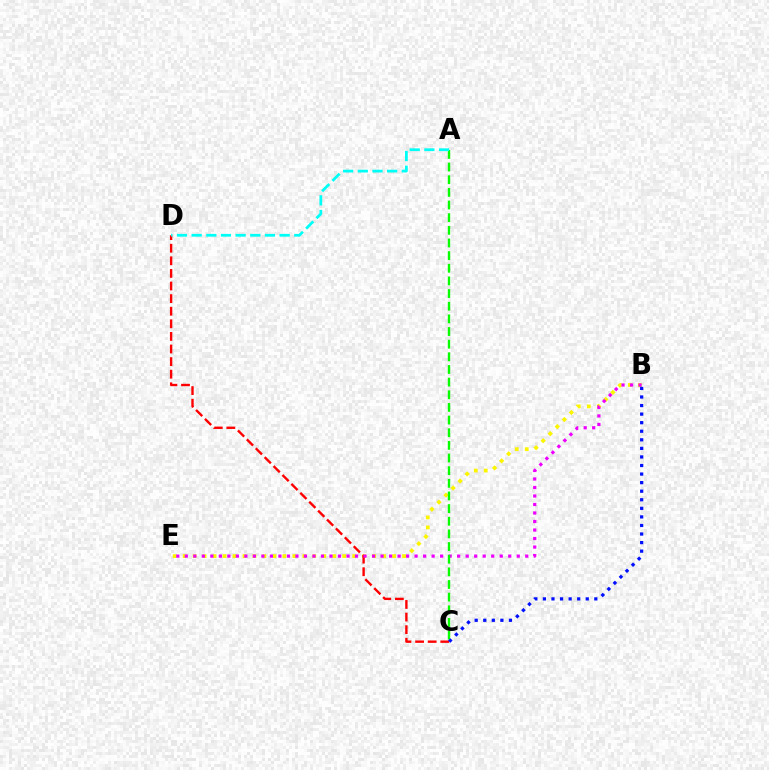{('B', 'E'): [{'color': '#fcf500', 'line_style': 'dotted', 'thickness': 2.71}, {'color': '#ee00ff', 'line_style': 'dotted', 'thickness': 2.31}], ('C', 'D'): [{'color': '#ff0000', 'line_style': 'dashed', 'thickness': 1.71}], ('A', 'C'): [{'color': '#08ff00', 'line_style': 'dashed', 'thickness': 1.72}], ('A', 'D'): [{'color': '#00fff6', 'line_style': 'dashed', 'thickness': 1.99}], ('B', 'C'): [{'color': '#0010ff', 'line_style': 'dotted', 'thickness': 2.33}]}